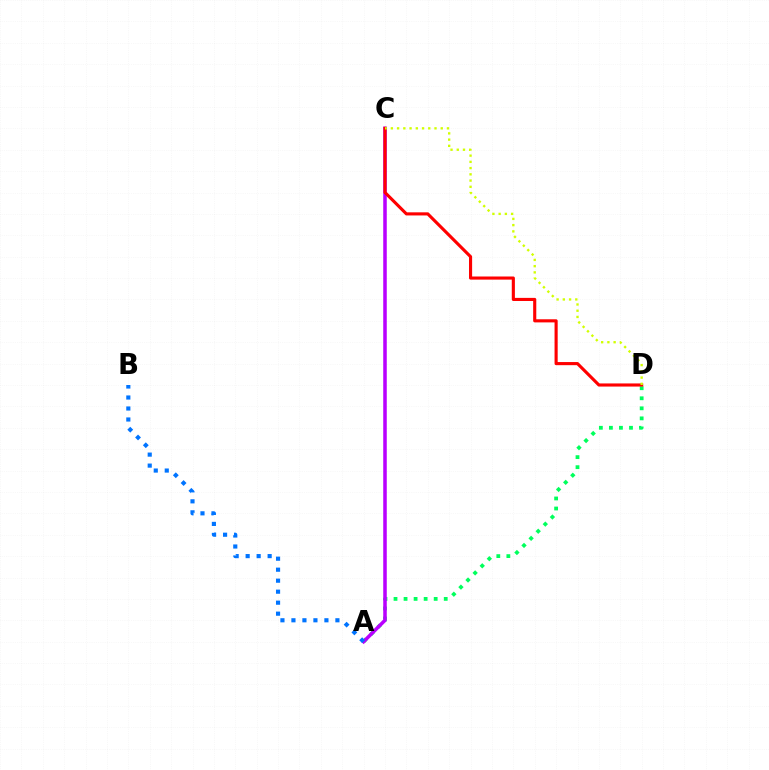{('A', 'D'): [{'color': '#00ff5c', 'line_style': 'dotted', 'thickness': 2.73}], ('A', 'C'): [{'color': '#b900ff', 'line_style': 'solid', 'thickness': 2.55}], ('C', 'D'): [{'color': '#ff0000', 'line_style': 'solid', 'thickness': 2.25}, {'color': '#d1ff00', 'line_style': 'dotted', 'thickness': 1.69}], ('A', 'B'): [{'color': '#0074ff', 'line_style': 'dotted', 'thickness': 2.99}]}